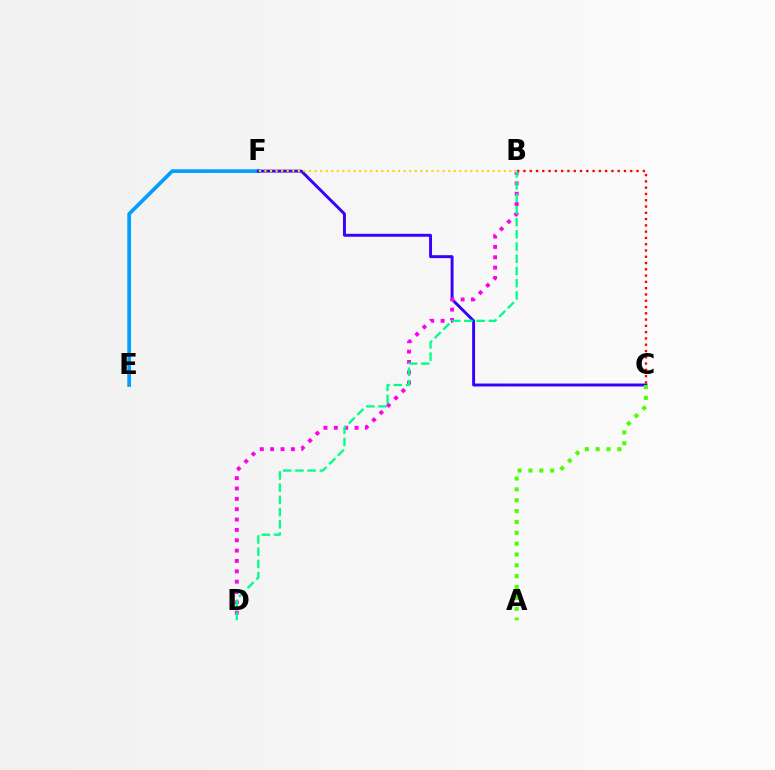{('E', 'F'): [{'color': '#009eff', 'line_style': 'solid', 'thickness': 2.66}], ('C', 'F'): [{'color': '#3700ff', 'line_style': 'solid', 'thickness': 2.11}], ('B', 'C'): [{'color': '#ff0000', 'line_style': 'dotted', 'thickness': 1.71}], ('A', 'C'): [{'color': '#4fff00', 'line_style': 'dotted', 'thickness': 2.95}], ('B', 'D'): [{'color': '#ff00ed', 'line_style': 'dotted', 'thickness': 2.81}, {'color': '#00ff86', 'line_style': 'dashed', 'thickness': 1.66}], ('B', 'F'): [{'color': '#ffd500', 'line_style': 'dotted', 'thickness': 1.51}]}